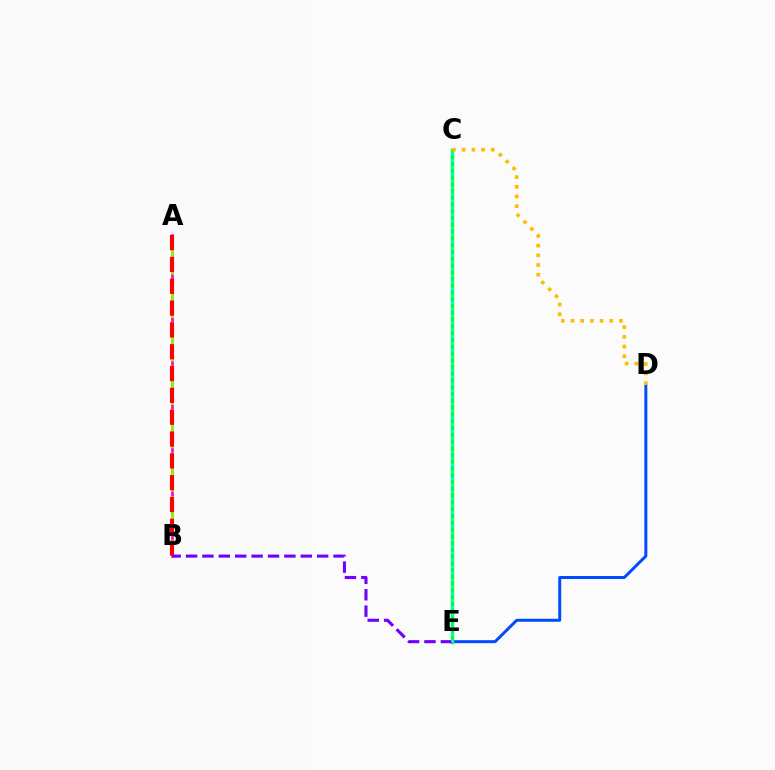{('A', 'B'): [{'color': '#ff00cf', 'line_style': 'solid', 'thickness': 1.91}, {'color': '#84ff00', 'line_style': 'dashed', 'thickness': 1.97}, {'color': '#ff0000', 'line_style': 'dashed', 'thickness': 2.96}], ('D', 'E'): [{'color': '#004bff', 'line_style': 'solid', 'thickness': 2.14}], ('C', 'E'): [{'color': '#00ff39', 'line_style': 'solid', 'thickness': 2.48}, {'color': '#00fff6', 'line_style': 'dotted', 'thickness': 1.84}], ('C', 'D'): [{'color': '#ffbd00', 'line_style': 'dotted', 'thickness': 2.63}], ('B', 'E'): [{'color': '#7200ff', 'line_style': 'dashed', 'thickness': 2.23}]}